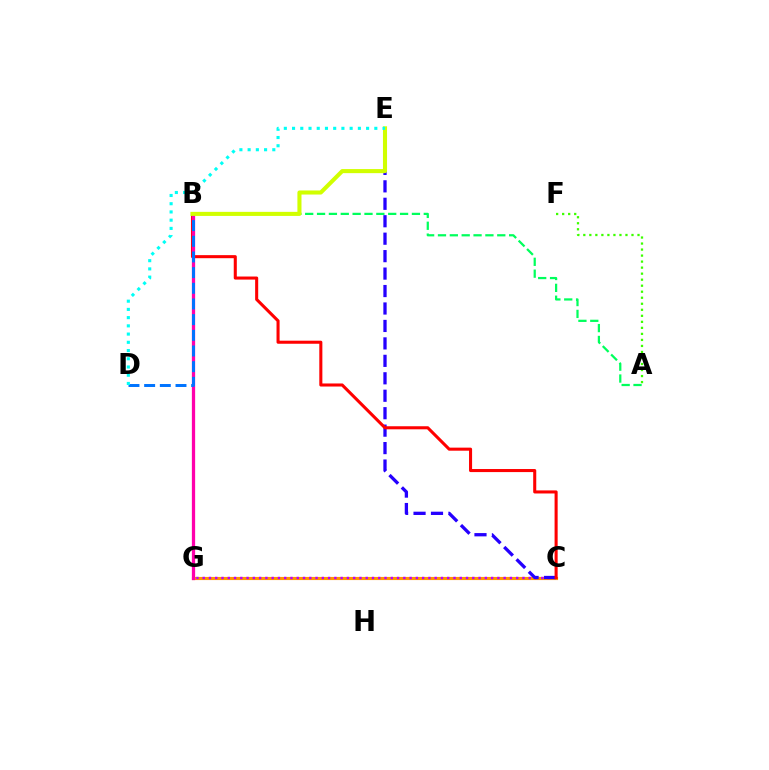{('C', 'G'): [{'color': '#ff9400', 'line_style': 'solid', 'thickness': 2.25}, {'color': '#b900ff', 'line_style': 'dotted', 'thickness': 1.7}], ('C', 'E'): [{'color': '#2500ff', 'line_style': 'dashed', 'thickness': 2.37}], ('A', 'B'): [{'color': '#00ff5c', 'line_style': 'dashed', 'thickness': 1.61}], ('B', 'C'): [{'color': '#ff0000', 'line_style': 'solid', 'thickness': 2.21}], ('B', 'G'): [{'color': '#ff00ac', 'line_style': 'solid', 'thickness': 2.35}], ('B', 'D'): [{'color': '#0074ff', 'line_style': 'dashed', 'thickness': 2.13}], ('B', 'E'): [{'color': '#d1ff00', 'line_style': 'solid', 'thickness': 2.93}], ('D', 'E'): [{'color': '#00fff6', 'line_style': 'dotted', 'thickness': 2.24}], ('A', 'F'): [{'color': '#3dff00', 'line_style': 'dotted', 'thickness': 1.64}]}